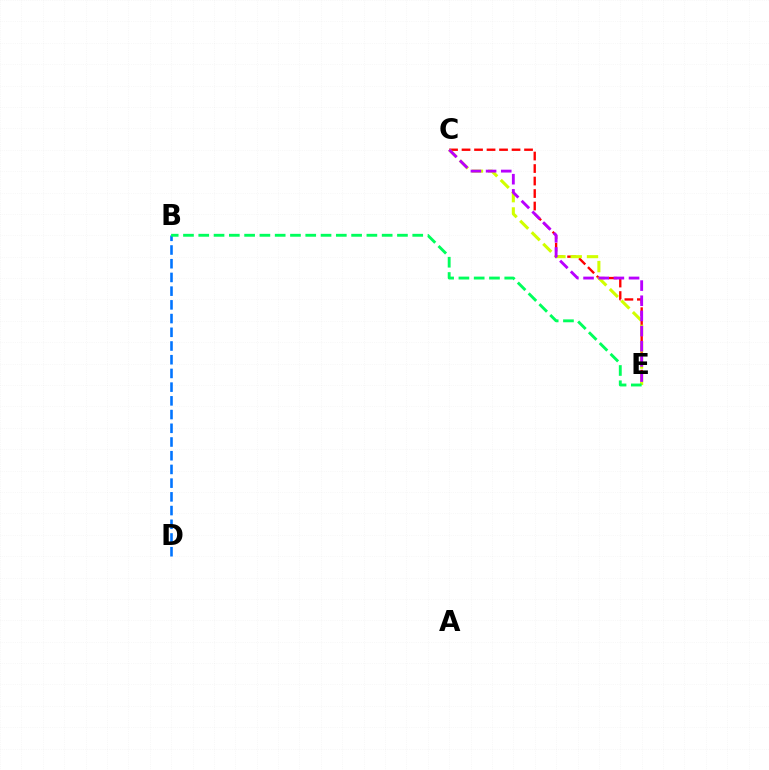{('B', 'D'): [{'color': '#0074ff', 'line_style': 'dashed', 'thickness': 1.86}], ('C', 'E'): [{'color': '#ff0000', 'line_style': 'dashed', 'thickness': 1.7}, {'color': '#d1ff00', 'line_style': 'dashed', 'thickness': 2.21}, {'color': '#b900ff', 'line_style': 'dashed', 'thickness': 2.06}], ('B', 'E'): [{'color': '#00ff5c', 'line_style': 'dashed', 'thickness': 2.08}]}